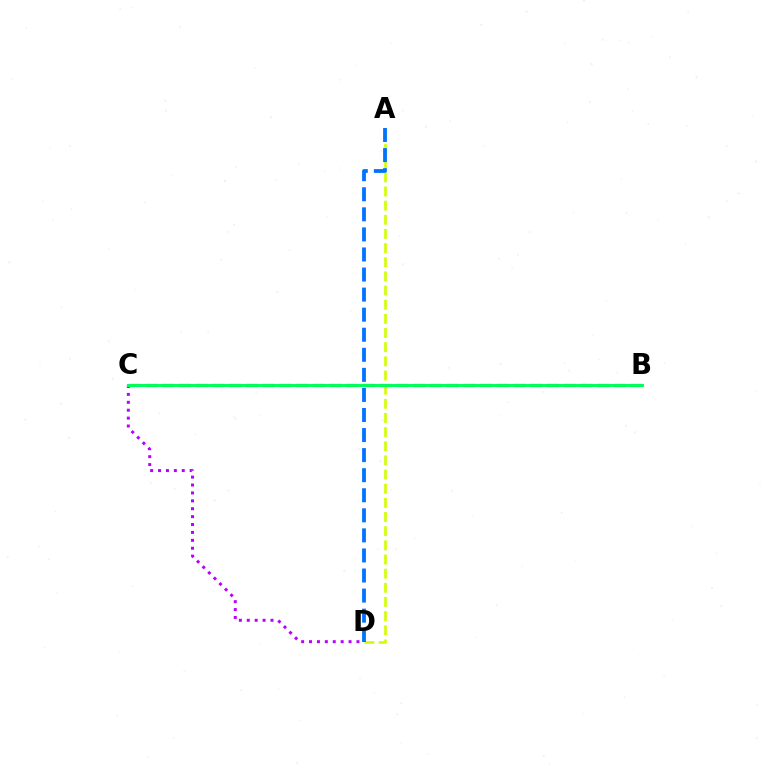{('B', 'C'): [{'color': '#ff0000', 'line_style': 'dashed', 'thickness': 2.27}, {'color': '#00ff5c', 'line_style': 'solid', 'thickness': 2.13}], ('C', 'D'): [{'color': '#b900ff', 'line_style': 'dotted', 'thickness': 2.15}], ('A', 'D'): [{'color': '#d1ff00', 'line_style': 'dashed', 'thickness': 1.92}, {'color': '#0074ff', 'line_style': 'dashed', 'thickness': 2.73}]}